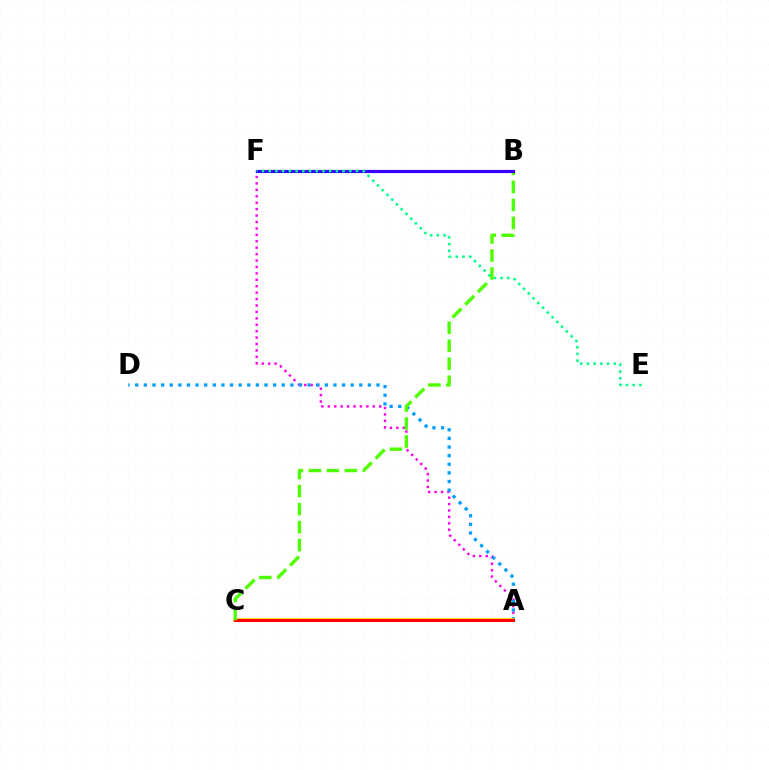{('A', 'F'): [{'color': '#ff00ed', 'line_style': 'dotted', 'thickness': 1.74}], ('A', 'D'): [{'color': '#009eff', 'line_style': 'dotted', 'thickness': 2.34}], ('A', 'C'): [{'color': '#ffd500', 'line_style': 'solid', 'thickness': 2.67}, {'color': '#ff0000', 'line_style': 'solid', 'thickness': 2.19}], ('B', 'C'): [{'color': '#4fff00', 'line_style': 'dashed', 'thickness': 2.45}], ('B', 'F'): [{'color': '#3700ff', 'line_style': 'solid', 'thickness': 2.27}], ('E', 'F'): [{'color': '#00ff86', 'line_style': 'dotted', 'thickness': 1.82}]}